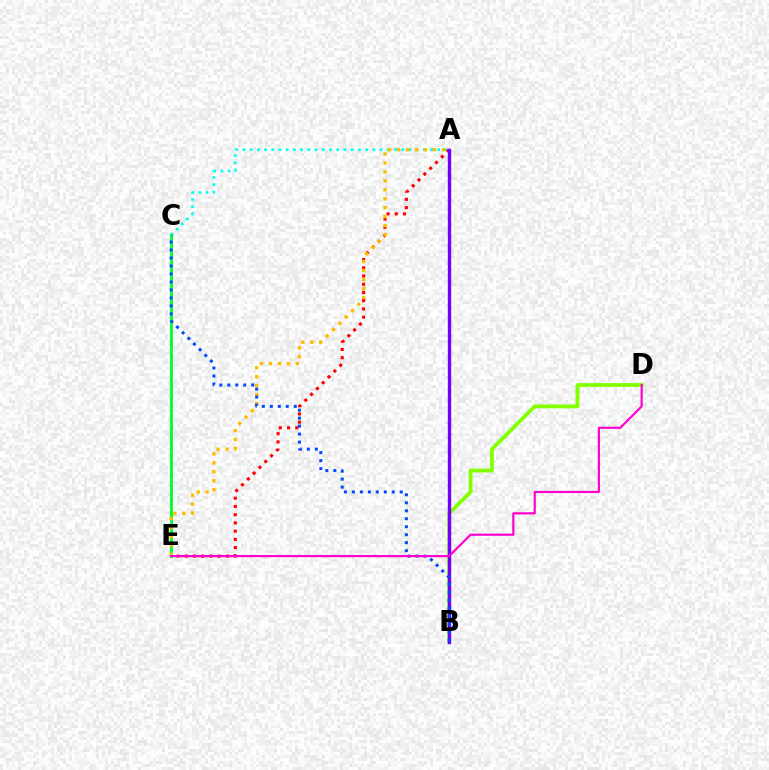{('B', 'D'): [{'color': '#84ff00', 'line_style': 'solid', 'thickness': 2.72}], ('A', 'C'): [{'color': '#00fff6', 'line_style': 'dotted', 'thickness': 1.96}], ('A', 'E'): [{'color': '#ff0000', 'line_style': 'dotted', 'thickness': 2.23}, {'color': '#ffbd00', 'line_style': 'dotted', 'thickness': 2.43}], ('A', 'B'): [{'color': '#7200ff', 'line_style': 'solid', 'thickness': 2.42}], ('C', 'E'): [{'color': '#00ff39', 'line_style': 'solid', 'thickness': 2.12}], ('B', 'C'): [{'color': '#004bff', 'line_style': 'dotted', 'thickness': 2.17}], ('D', 'E'): [{'color': '#ff00cf', 'line_style': 'solid', 'thickness': 1.57}]}